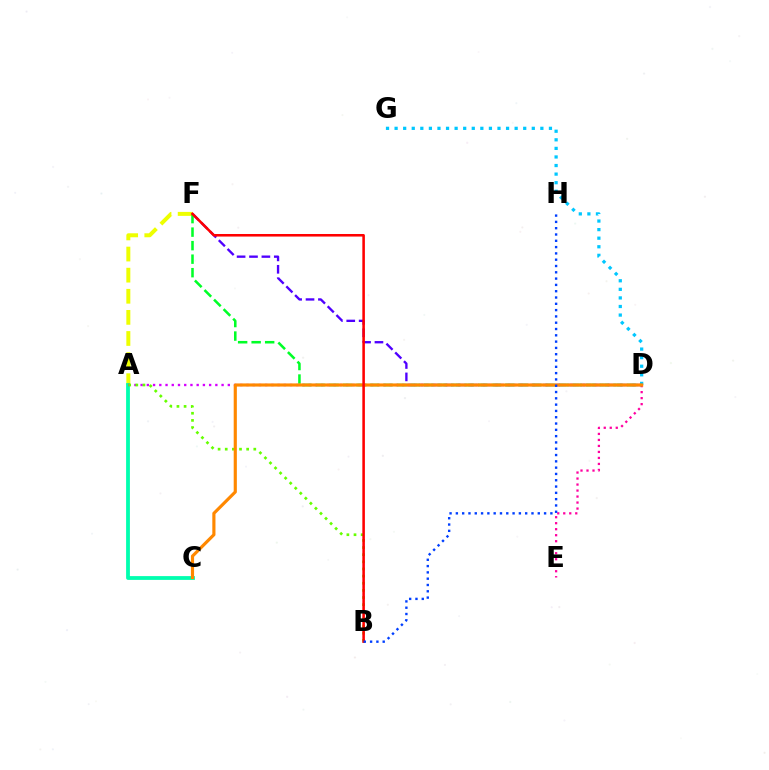{('D', 'E'): [{'color': '#ff00a0', 'line_style': 'dotted', 'thickness': 1.63}], ('D', 'F'): [{'color': '#4f00ff', 'line_style': 'dashed', 'thickness': 1.68}, {'color': '#00ff27', 'line_style': 'dashed', 'thickness': 1.84}], ('A', 'F'): [{'color': '#eeff00', 'line_style': 'dashed', 'thickness': 2.87}], ('A', 'C'): [{'color': '#00ffaf', 'line_style': 'solid', 'thickness': 2.73}], ('D', 'G'): [{'color': '#00c7ff', 'line_style': 'dotted', 'thickness': 2.33}], ('A', 'D'): [{'color': '#d600ff', 'line_style': 'dotted', 'thickness': 1.69}], ('A', 'B'): [{'color': '#66ff00', 'line_style': 'dotted', 'thickness': 1.94}], ('C', 'D'): [{'color': '#ff8800', 'line_style': 'solid', 'thickness': 2.27}], ('B', 'F'): [{'color': '#ff0000', 'line_style': 'solid', 'thickness': 1.84}], ('B', 'H'): [{'color': '#003fff', 'line_style': 'dotted', 'thickness': 1.71}]}